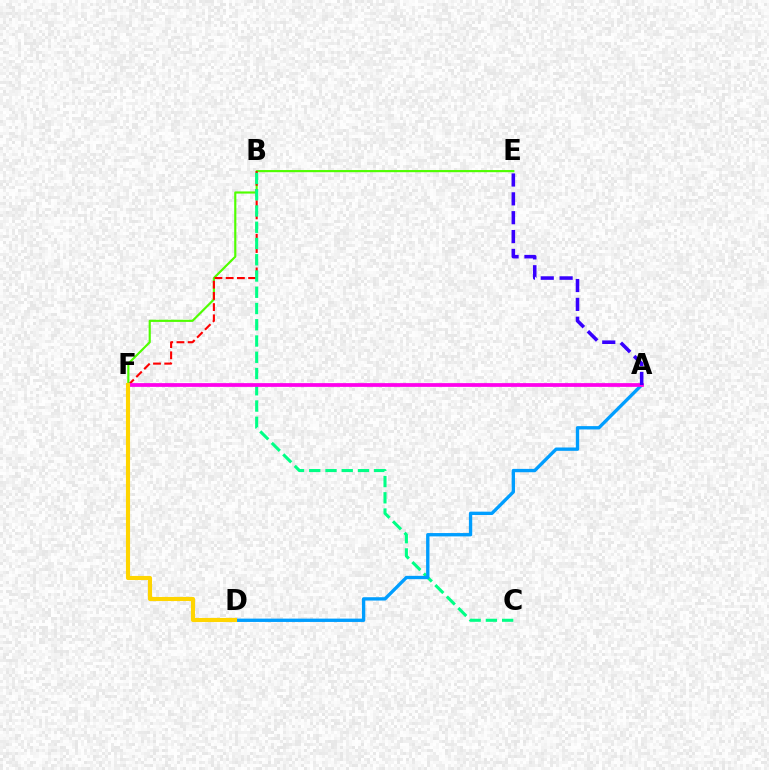{('E', 'F'): [{'color': '#4fff00', 'line_style': 'solid', 'thickness': 1.55}], ('B', 'F'): [{'color': '#ff0000', 'line_style': 'dashed', 'thickness': 1.52}], ('B', 'C'): [{'color': '#00ff86', 'line_style': 'dashed', 'thickness': 2.21}], ('A', 'D'): [{'color': '#009eff', 'line_style': 'solid', 'thickness': 2.4}], ('A', 'F'): [{'color': '#ff00ed', 'line_style': 'solid', 'thickness': 2.7}], ('A', 'E'): [{'color': '#3700ff', 'line_style': 'dashed', 'thickness': 2.56}], ('D', 'F'): [{'color': '#ffd500', 'line_style': 'solid', 'thickness': 2.96}]}